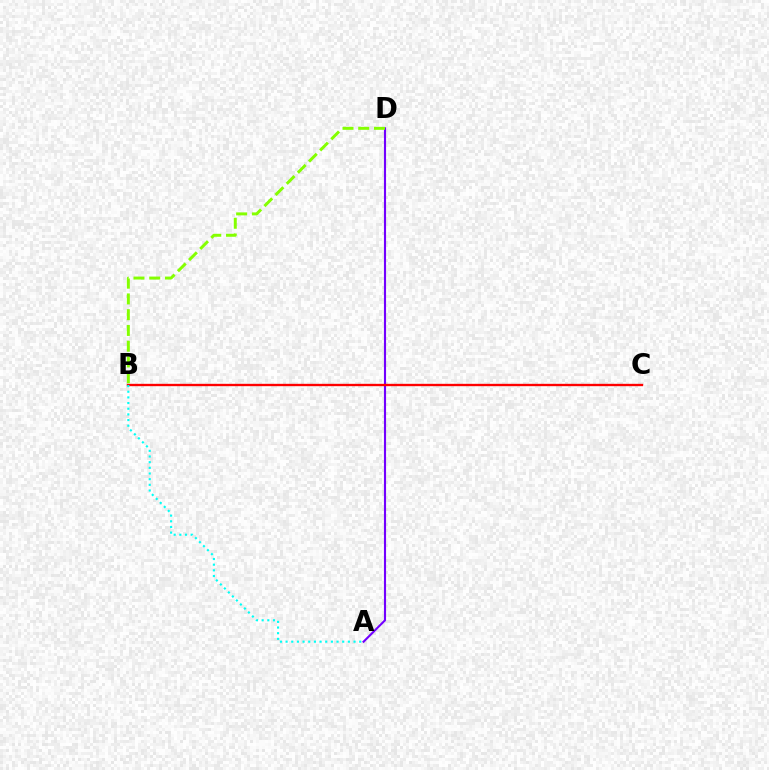{('A', 'D'): [{'color': '#7200ff', 'line_style': 'solid', 'thickness': 1.53}], ('B', 'C'): [{'color': '#ff0000', 'line_style': 'solid', 'thickness': 1.7}], ('A', 'B'): [{'color': '#00fff6', 'line_style': 'dotted', 'thickness': 1.54}], ('B', 'D'): [{'color': '#84ff00', 'line_style': 'dashed', 'thickness': 2.14}]}